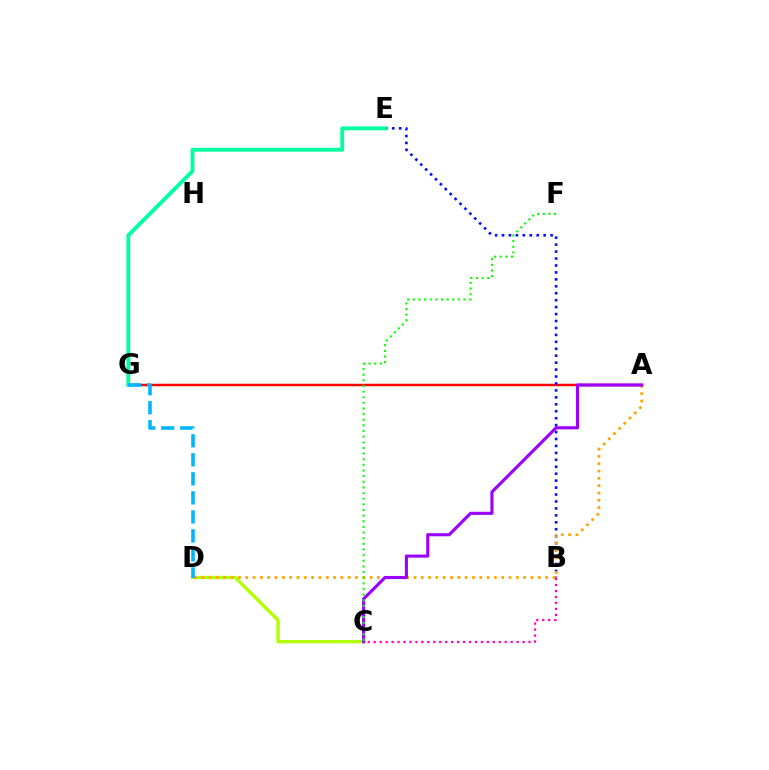{('A', 'G'): [{'color': '#ff0000', 'line_style': 'solid', 'thickness': 1.79}], ('C', 'D'): [{'color': '#b3ff00', 'line_style': 'solid', 'thickness': 2.42}], ('B', 'E'): [{'color': '#0010ff', 'line_style': 'dotted', 'thickness': 1.89}], ('A', 'D'): [{'color': '#ffa500', 'line_style': 'dotted', 'thickness': 1.99}], ('A', 'C'): [{'color': '#9b00ff', 'line_style': 'solid', 'thickness': 2.25}], ('E', 'G'): [{'color': '#00ff9d', 'line_style': 'solid', 'thickness': 2.78}], ('C', 'F'): [{'color': '#08ff00', 'line_style': 'dotted', 'thickness': 1.53}], ('B', 'C'): [{'color': '#ff00bd', 'line_style': 'dotted', 'thickness': 1.62}], ('D', 'G'): [{'color': '#00b5ff', 'line_style': 'dashed', 'thickness': 2.58}]}